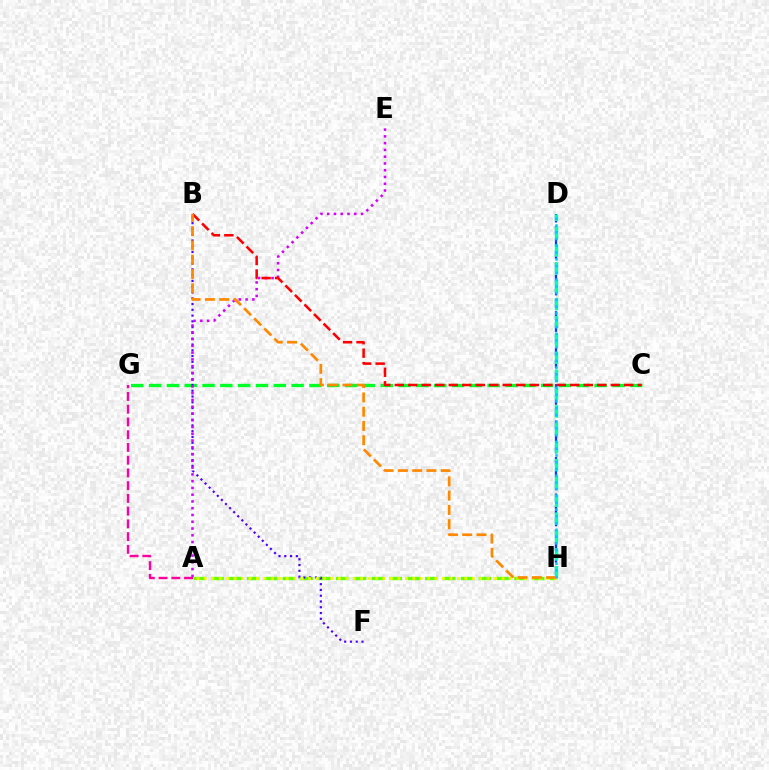{('A', 'G'): [{'color': '#ff00a0', 'line_style': 'dashed', 'thickness': 1.73}], ('C', 'G'): [{'color': '#00ff27', 'line_style': 'dashed', 'thickness': 2.42}], ('A', 'H'): [{'color': '#66ff00', 'line_style': 'dashed', 'thickness': 2.42}, {'color': '#eeff00', 'line_style': 'dotted', 'thickness': 2.02}], ('D', 'H'): [{'color': '#003fff', 'line_style': 'dashed', 'thickness': 1.65}, {'color': '#00ffaf', 'line_style': 'dashed', 'thickness': 2.43}, {'color': '#00c7ff', 'line_style': 'dotted', 'thickness': 1.84}], ('B', 'F'): [{'color': '#4f00ff', 'line_style': 'dotted', 'thickness': 1.57}], ('A', 'E'): [{'color': '#d600ff', 'line_style': 'dotted', 'thickness': 1.84}], ('B', 'C'): [{'color': '#ff0000', 'line_style': 'dashed', 'thickness': 1.83}], ('B', 'H'): [{'color': '#ff8800', 'line_style': 'dashed', 'thickness': 1.94}]}